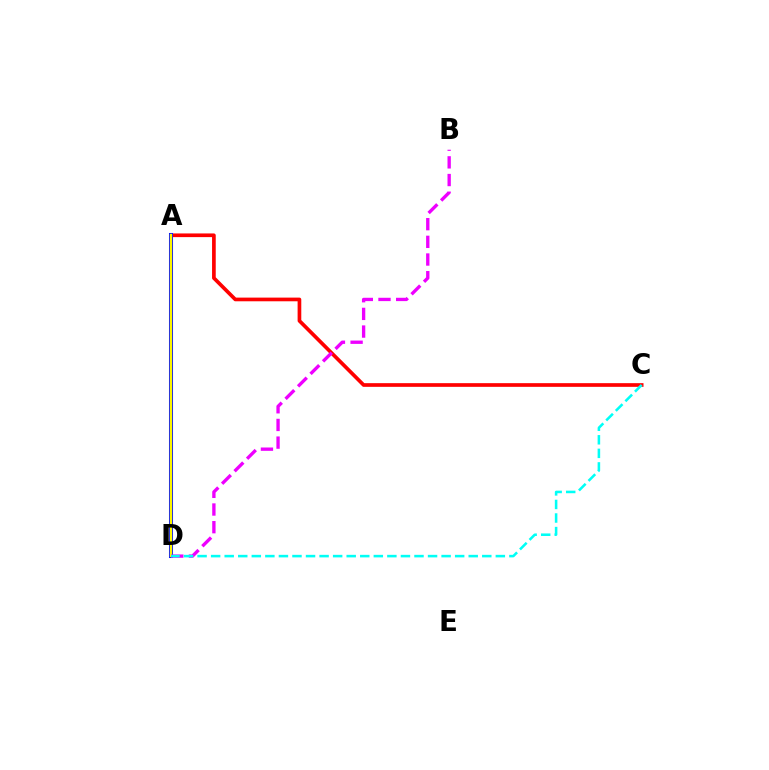{('A', 'C'): [{'color': '#ff0000', 'line_style': 'solid', 'thickness': 2.65}], ('A', 'D'): [{'color': '#08ff00', 'line_style': 'solid', 'thickness': 1.76}, {'color': '#0010ff', 'line_style': 'solid', 'thickness': 2.91}, {'color': '#fcf500', 'line_style': 'solid', 'thickness': 1.69}], ('B', 'D'): [{'color': '#ee00ff', 'line_style': 'dashed', 'thickness': 2.4}], ('C', 'D'): [{'color': '#00fff6', 'line_style': 'dashed', 'thickness': 1.84}]}